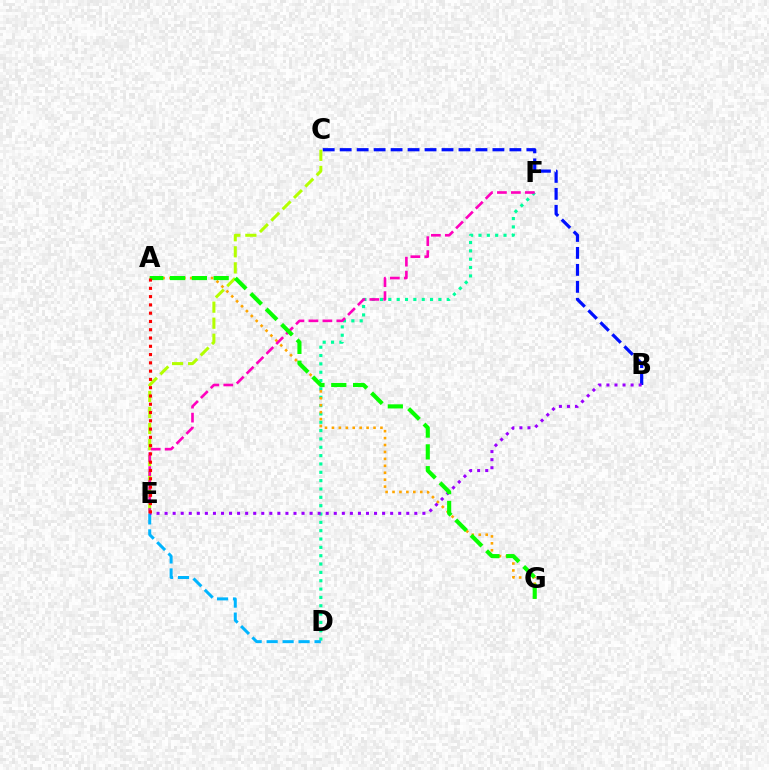{('D', 'F'): [{'color': '#00ff9d', 'line_style': 'dotted', 'thickness': 2.27}], ('D', 'E'): [{'color': '#00b5ff', 'line_style': 'dashed', 'thickness': 2.17}], ('B', 'C'): [{'color': '#0010ff', 'line_style': 'dashed', 'thickness': 2.31}], ('A', 'G'): [{'color': '#ffa500', 'line_style': 'dotted', 'thickness': 1.88}, {'color': '#08ff00', 'line_style': 'dashed', 'thickness': 2.96}], ('C', 'E'): [{'color': '#b3ff00', 'line_style': 'dashed', 'thickness': 2.18}], ('E', 'F'): [{'color': '#ff00bd', 'line_style': 'dashed', 'thickness': 1.9}], ('B', 'E'): [{'color': '#9b00ff', 'line_style': 'dotted', 'thickness': 2.19}], ('A', 'E'): [{'color': '#ff0000', 'line_style': 'dotted', 'thickness': 2.25}]}